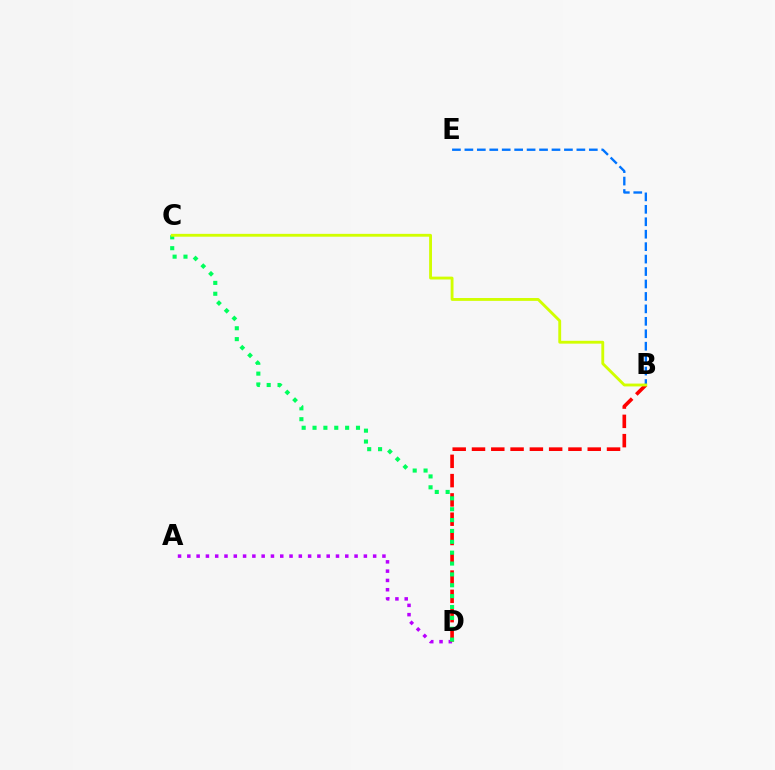{('A', 'D'): [{'color': '#b900ff', 'line_style': 'dotted', 'thickness': 2.52}], ('B', 'E'): [{'color': '#0074ff', 'line_style': 'dashed', 'thickness': 1.69}], ('B', 'D'): [{'color': '#ff0000', 'line_style': 'dashed', 'thickness': 2.62}], ('C', 'D'): [{'color': '#00ff5c', 'line_style': 'dotted', 'thickness': 2.95}], ('B', 'C'): [{'color': '#d1ff00', 'line_style': 'solid', 'thickness': 2.05}]}